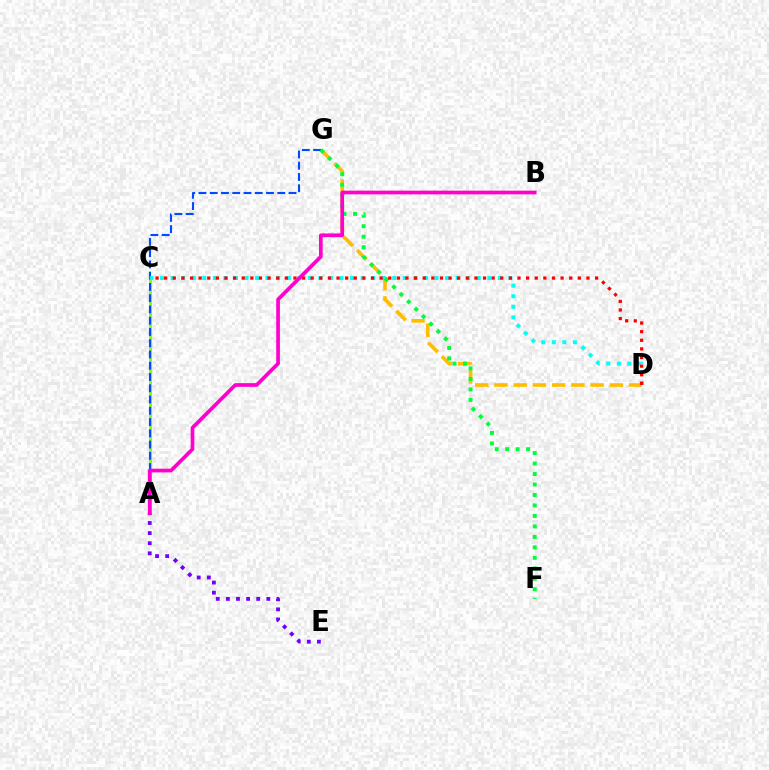{('A', 'C'): [{'color': '#84ff00', 'line_style': 'solid', 'thickness': 2.16}], ('D', 'G'): [{'color': '#ffbd00', 'line_style': 'dashed', 'thickness': 2.61}], ('A', 'G'): [{'color': '#004bff', 'line_style': 'dashed', 'thickness': 1.53}], ('C', 'D'): [{'color': '#00fff6', 'line_style': 'dotted', 'thickness': 2.87}, {'color': '#ff0000', 'line_style': 'dotted', 'thickness': 2.34}], ('F', 'G'): [{'color': '#00ff39', 'line_style': 'dotted', 'thickness': 2.85}], ('A', 'E'): [{'color': '#7200ff', 'line_style': 'dotted', 'thickness': 2.75}], ('A', 'B'): [{'color': '#ff00cf', 'line_style': 'solid', 'thickness': 2.66}]}